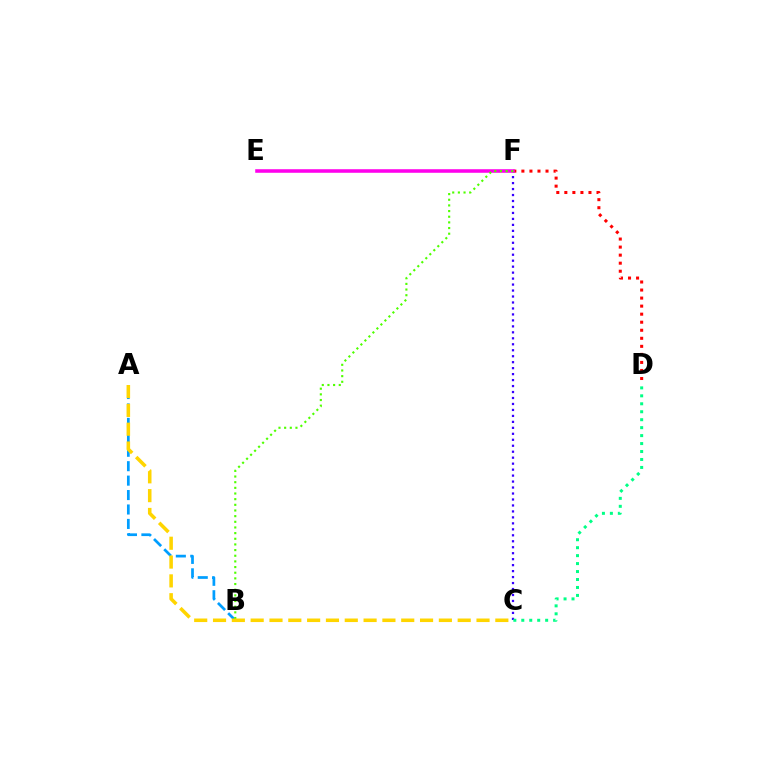{('D', 'F'): [{'color': '#ff0000', 'line_style': 'dotted', 'thickness': 2.18}], ('A', 'B'): [{'color': '#009eff', 'line_style': 'dashed', 'thickness': 1.96}], ('C', 'F'): [{'color': '#3700ff', 'line_style': 'dotted', 'thickness': 1.62}], ('E', 'F'): [{'color': '#ff00ed', 'line_style': 'solid', 'thickness': 2.56}], ('C', 'D'): [{'color': '#00ff86', 'line_style': 'dotted', 'thickness': 2.16}], ('B', 'F'): [{'color': '#4fff00', 'line_style': 'dotted', 'thickness': 1.54}], ('A', 'C'): [{'color': '#ffd500', 'line_style': 'dashed', 'thickness': 2.56}]}